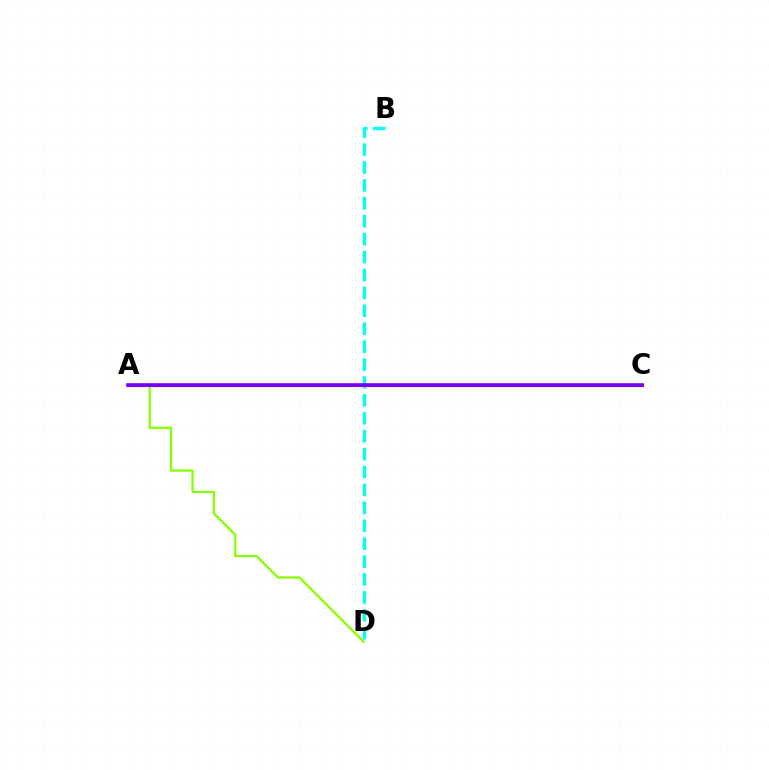{('B', 'D'): [{'color': '#00fff6', 'line_style': 'dashed', 'thickness': 2.43}], ('A', 'D'): [{'color': '#84ff00', 'line_style': 'solid', 'thickness': 1.59}], ('A', 'C'): [{'color': '#ff0000', 'line_style': 'solid', 'thickness': 2.25}, {'color': '#7200ff', 'line_style': 'solid', 'thickness': 2.59}]}